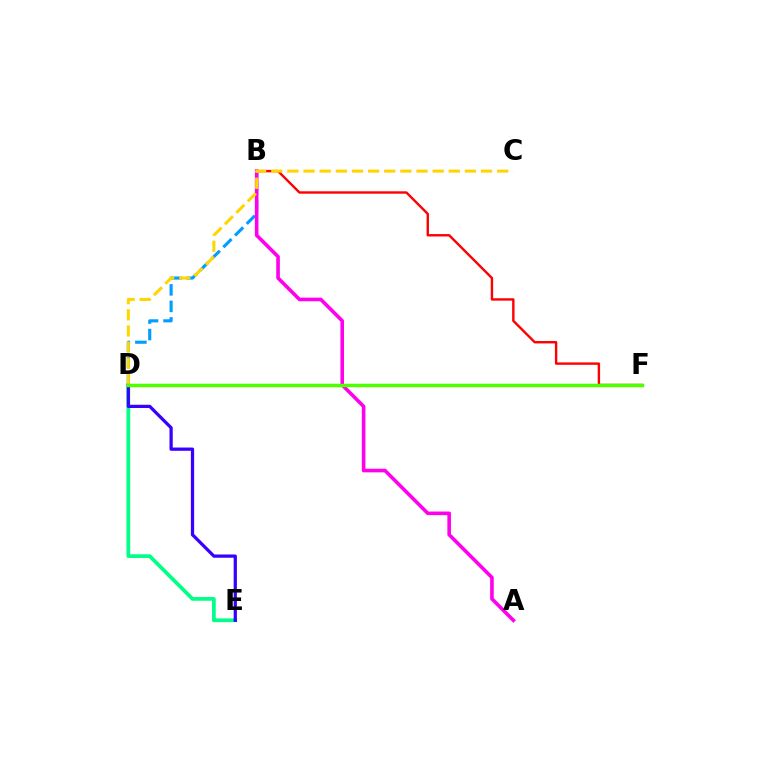{('D', 'E'): [{'color': '#00ff86', 'line_style': 'solid', 'thickness': 2.68}, {'color': '#3700ff', 'line_style': 'solid', 'thickness': 2.34}], ('B', 'D'): [{'color': '#009eff', 'line_style': 'dashed', 'thickness': 2.24}], ('A', 'B'): [{'color': '#ff00ed', 'line_style': 'solid', 'thickness': 2.59}], ('B', 'F'): [{'color': '#ff0000', 'line_style': 'solid', 'thickness': 1.72}], ('C', 'D'): [{'color': '#ffd500', 'line_style': 'dashed', 'thickness': 2.19}], ('D', 'F'): [{'color': '#4fff00', 'line_style': 'solid', 'thickness': 2.51}]}